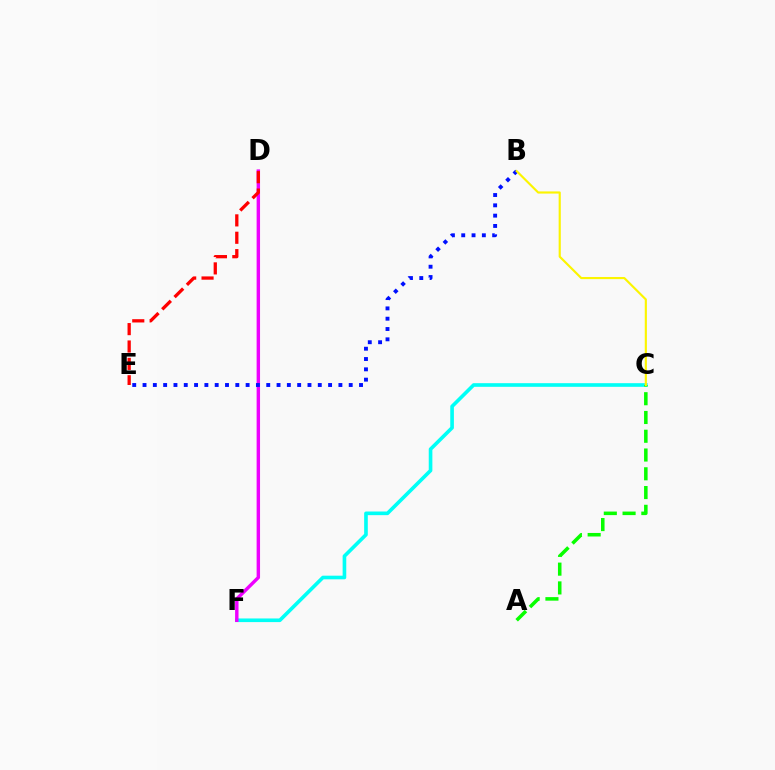{('C', 'F'): [{'color': '#00fff6', 'line_style': 'solid', 'thickness': 2.62}], ('D', 'F'): [{'color': '#ee00ff', 'line_style': 'solid', 'thickness': 2.46}], ('A', 'C'): [{'color': '#08ff00', 'line_style': 'dashed', 'thickness': 2.55}], ('B', 'E'): [{'color': '#0010ff', 'line_style': 'dotted', 'thickness': 2.8}], ('D', 'E'): [{'color': '#ff0000', 'line_style': 'dashed', 'thickness': 2.36}], ('B', 'C'): [{'color': '#fcf500', 'line_style': 'solid', 'thickness': 1.55}]}